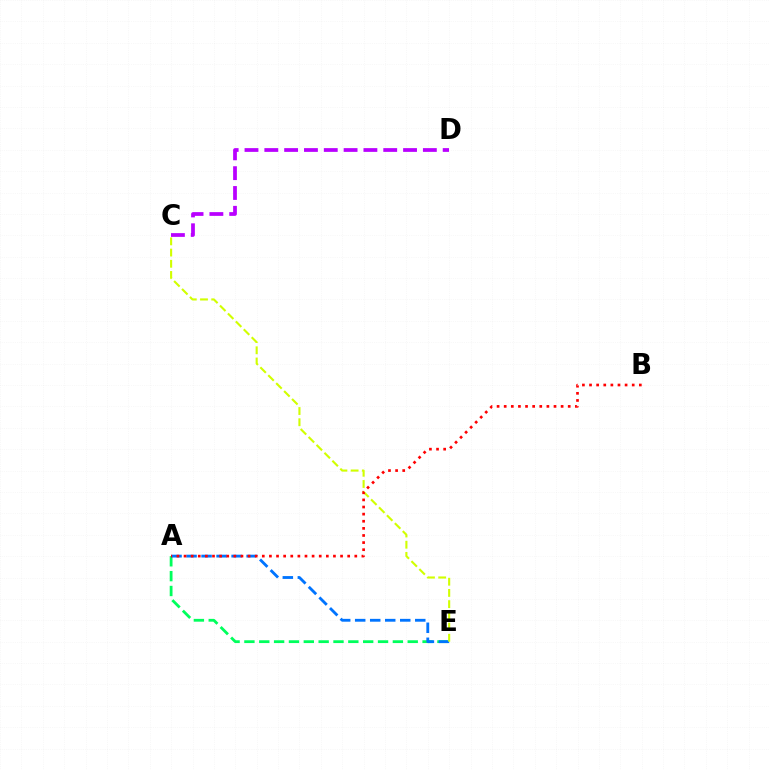{('A', 'E'): [{'color': '#00ff5c', 'line_style': 'dashed', 'thickness': 2.02}, {'color': '#0074ff', 'line_style': 'dashed', 'thickness': 2.04}], ('C', 'E'): [{'color': '#d1ff00', 'line_style': 'dashed', 'thickness': 1.52}], ('A', 'B'): [{'color': '#ff0000', 'line_style': 'dotted', 'thickness': 1.93}], ('C', 'D'): [{'color': '#b900ff', 'line_style': 'dashed', 'thickness': 2.69}]}